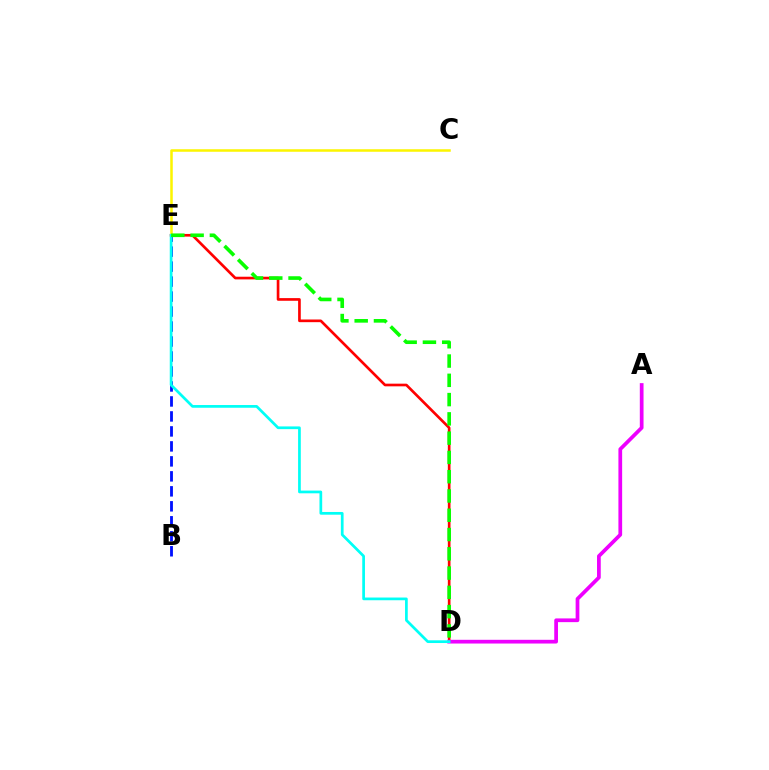{('D', 'E'): [{'color': '#ff0000', 'line_style': 'solid', 'thickness': 1.92}, {'color': '#00fff6', 'line_style': 'solid', 'thickness': 1.96}, {'color': '#08ff00', 'line_style': 'dashed', 'thickness': 2.62}], ('B', 'E'): [{'color': '#0010ff', 'line_style': 'dashed', 'thickness': 2.04}], ('C', 'E'): [{'color': '#fcf500', 'line_style': 'solid', 'thickness': 1.81}], ('A', 'D'): [{'color': '#ee00ff', 'line_style': 'solid', 'thickness': 2.68}]}